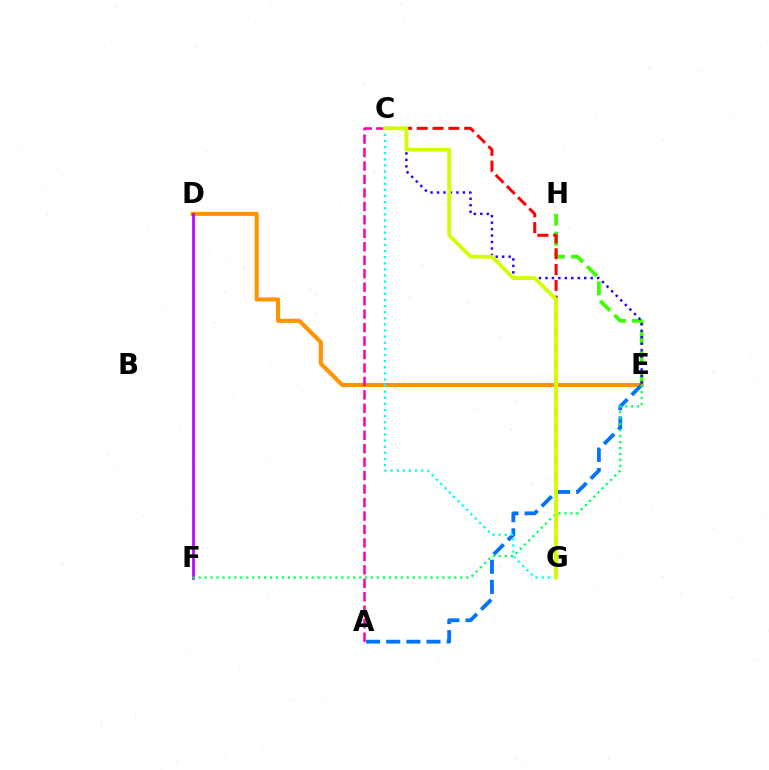{('E', 'H'): [{'color': '#3dff00', 'line_style': 'dashed', 'thickness': 2.72}], ('D', 'E'): [{'color': '#ff9400', 'line_style': 'solid', 'thickness': 2.94}], ('D', 'F'): [{'color': '#b900ff', 'line_style': 'solid', 'thickness': 1.94}], ('A', 'E'): [{'color': '#0074ff', 'line_style': 'dashed', 'thickness': 2.74}], ('C', 'G'): [{'color': '#ff0000', 'line_style': 'dashed', 'thickness': 2.15}, {'color': '#00fff6', 'line_style': 'dotted', 'thickness': 1.66}, {'color': '#d1ff00', 'line_style': 'solid', 'thickness': 2.71}], ('C', 'E'): [{'color': '#2500ff', 'line_style': 'dotted', 'thickness': 1.76}], ('E', 'F'): [{'color': '#00ff5c', 'line_style': 'dotted', 'thickness': 1.62}], ('A', 'C'): [{'color': '#ff00ac', 'line_style': 'dashed', 'thickness': 1.83}]}